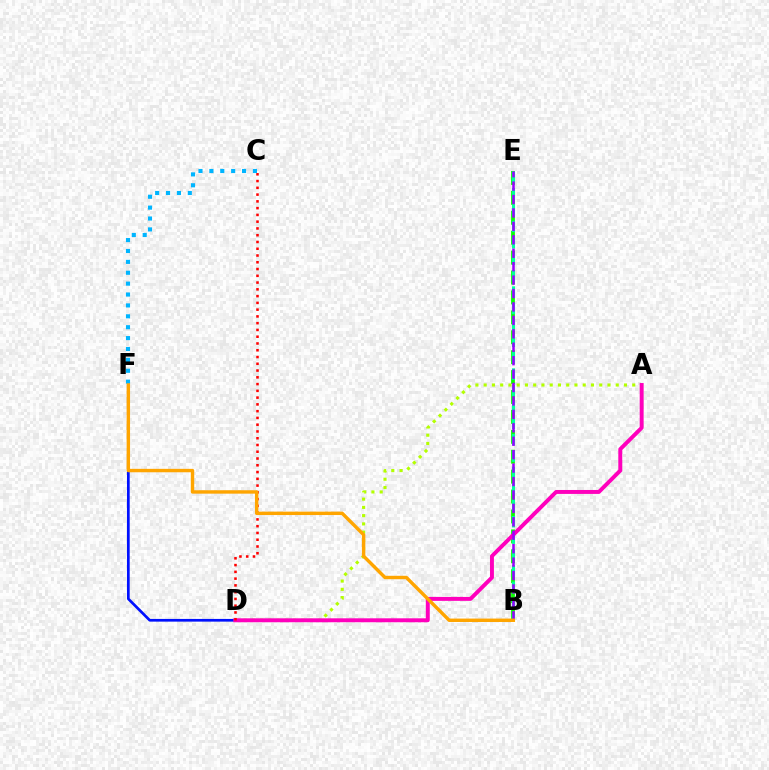{('D', 'F'): [{'color': '#0010ff', 'line_style': 'solid', 'thickness': 1.95}], ('B', 'E'): [{'color': '#08ff00', 'line_style': 'dashed', 'thickness': 2.71}, {'color': '#00ff9d', 'line_style': 'dashed', 'thickness': 2.23}, {'color': '#9b00ff', 'line_style': 'dashed', 'thickness': 1.82}], ('A', 'D'): [{'color': '#b3ff00', 'line_style': 'dotted', 'thickness': 2.24}, {'color': '#ff00bd', 'line_style': 'solid', 'thickness': 2.83}], ('C', 'D'): [{'color': '#ff0000', 'line_style': 'dotted', 'thickness': 1.84}], ('C', 'F'): [{'color': '#00b5ff', 'line_style': 'dotted', 'thickness': 2.96}], ('B', 'F'): [{'color': '#ffa500', 'line_style': 'solid', 'thickness': 2.46}]}